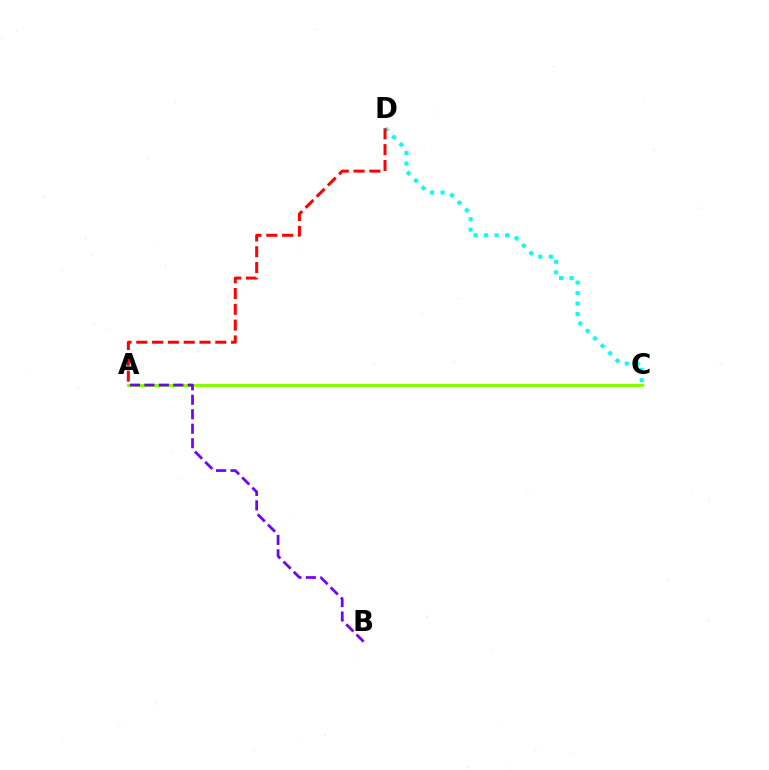{('A', 'C'): [{'color': '#84ff00', 'line_style': 'solid', 'thickness': 2.15}], ('C', 'D'): [{'color': '#00fff6', 'line_style': 'dotted', 'thickness': 2.86}], ('A', 'D'): [{'color': '#ff0000', 'line_style': 'dashed', 'thickness': 2.15}], ('A', 'B'): [{'color': '#7200ff', 'line_style': 'dashed', 'thickness': 1.97}]}